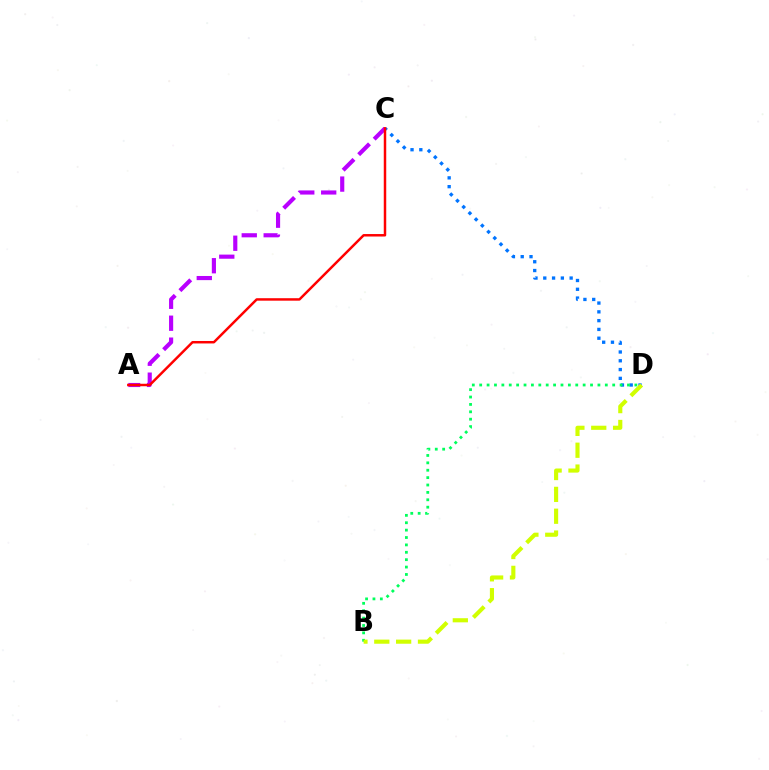{('C', 'D'): [{'color': '#0074ff', 'line_style': 'dotted', 'thickness': 2.39}], ('A', 'C'): [{'color': '#b900ff', 'line_style': 'dashed', 'thickness': 2.98}, {'color': '#ff0000', 'line_style': 'solid', 'thickness': 1.78}], ('B', 'D'): [{'color': '#00ff5c', 'line_style': 'dotted', 'thickness': 2.01}, {'color': '#d1ff00', 'line_style': 'dashed', 'thickness': 2.97}]}